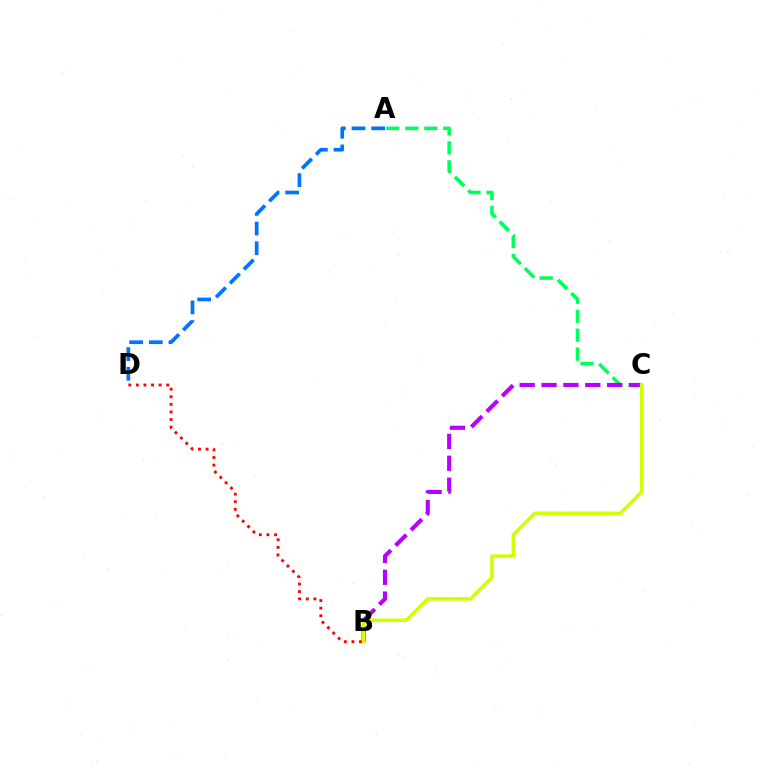{('A', 'D'): [{'color': '#0074ff', 'line_style': 'dashed', 'thickness': 2.67}], ('A', 'C'): [{'color': '#00ff5c', 'line_style': 'dashed', 'thickness': 2.58}], ('B', 'C'): [{'color': '#b900ff', 'line_style': 'dashed', 'thickness': 2.97}, {'color': '#d1ff00', 'line_style': 'solid', 'thickness': 2.56}], ('B', 'D'): [{'color': '#ff0000', 'line_style': 'dotted', 'thickness': 2.06}]}